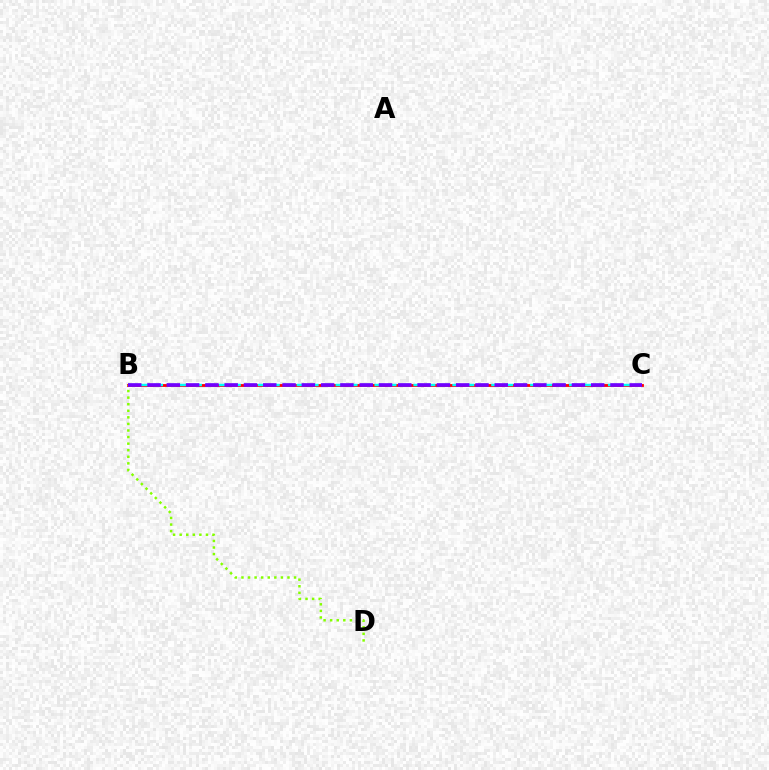{('B', 'C'): [{'color': '#ff0000', 'line_style': 'solid', 'thickness': 2.03}, {'color': '#00fff6', 'line_style': 'dashed', 'thickness': 1.76}, {'color': '#7200ff', 'line_style': 'dashed', 'thickness': 2.62}], ('B', 'D'): [{'color': '#84ff00', 'line_style': 'dotted', 'thickness': 1.79}]}